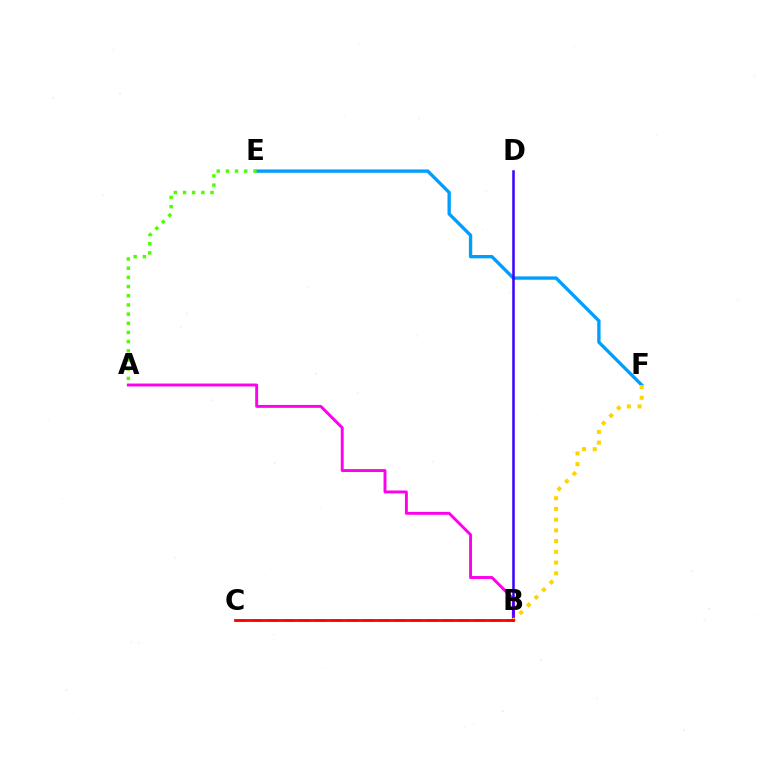{('B', 'C'): [{'color': '#00ff86', 'line_style': 'dashed', 'thickness': 2.16}, {'color': '#ff0000', 'line_style': 'solid', 'thickness': 2.01}], ('E', 'F'): [{'color': '#009eff', 'line_style': 'solid', 'thickness': 2.41}], ('A', 'B'): [{'color': '#ff00ed', 'line_style': 'solid', 'thickness': 2.1}], ('A', 'E'): [{'color': '#4fff00', 'line_style': 'dotted', 'thickness': 2.49}], ('B', 'D'): [{'color': '#3700ff', 'line_style': 'solid', 'thickness': 1.81}], ('B', 'F'): [{'color': '#ffd500', 'line_style': 'dotted', 'thickness': 2.92}]}